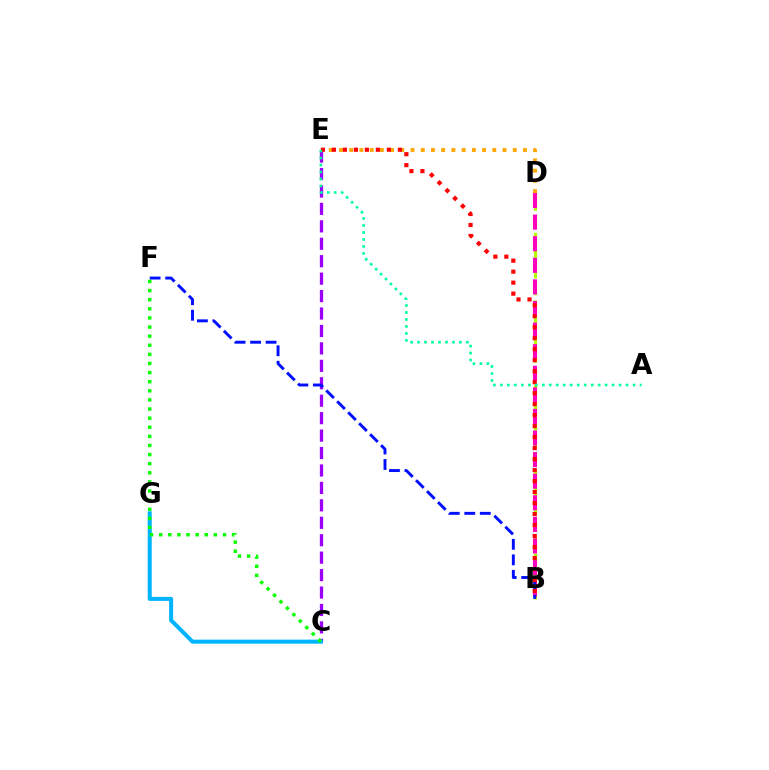{('B', 'D'): [{'color': '#b3ff00', 'line_style': 'dashed', 'thickness': 2.3}, {'color': '#ff00bd', 'line_style': 'dashed', 'thickness': 2.93}], ('C', 'E'): [{'color': '#9b00ff', 'line_style': 'dashed', 'thickness': 2.37}], ('C', 'G'): [{'color': '#00b5ff', 'line_style': 'solid', 'thickness': 2.9}], ('D', 'E'): [{'color': '#ffa500', 'line_style': 'dotted', 'thickness': 2.78}], ('C', 'F'): [{'color': '#08ff00', 'line_style': 'dotted', 'thickness': 2.48}], ('B', 'F'): [{'color': '#0010ff', 'line_style': 'dashed', 'thickness': 2.11}], ('B', 'E'): [{'color': '#ff0000', 'line_style': 'dotted', 'thickness': 2.99}], ('A', 'E'): [{'color': '#00ff9d', 'line_style': 'dotted', 'thickness': 1.9}]}